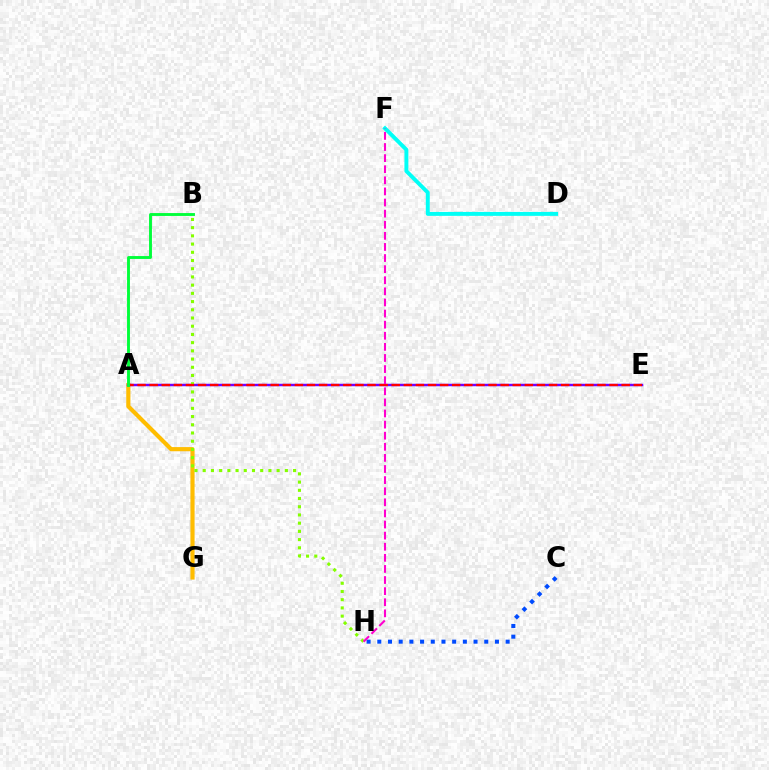{('D', 'F'): [{'color': '#00fff6', 'line_style': 'solid', 'thickness': 2.83}], ('A', 'G'): [{'color': '#ffbd00', 'line_style': 'solid', 'thickness': 2.99}], ('A', 'E'): [{'color': '#7200ff', 'line_style': 'solid', 'thickness': 1.77}, {'color': '#ff0000', 'line_style': 'dashed', 'thickness': 1.64}], ('B', 'H'): [{'color': '#84ff00', 'line_style': 'dotted', 'thickness': 2.23}], ('A', 'B'): [{'color': '#00ff39', 'line_style': 'solid', 'thickness': 2.08}], ('C', 'H'): [{'color': '#004bff', 'line_style': 'dotted', 'thickness': 2.91}], ('F', 'H'): [{'color': '#ff00cf', 'line_style': 'dashed', 'thickness': 1.51}]}